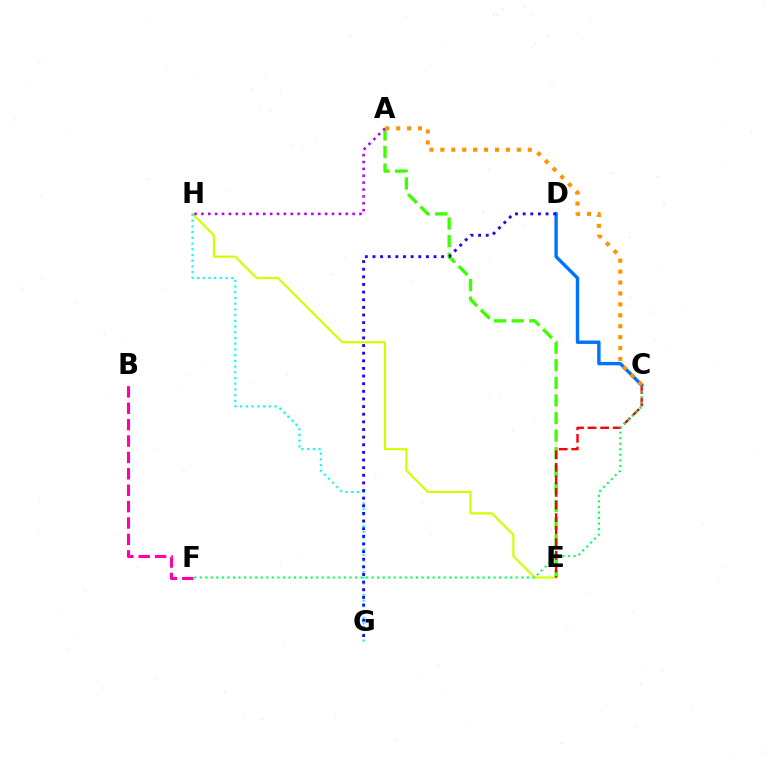{('E', 'H'): [{'color': '#d1ff00', 'line_style': 'solid', 'thickness': 1.55}], ('A', 'E'): [{'color': '#3dff00', 'line_style': 'dashed', 'thickness': 2.39}], ('G', 'H'): [{'color': '#00fff6', 'line_style': 'dotted', 'thickness': 1.55}], ('C', 'E'): [{'color': '#ff0000', 'line_style': 'dashed', 'thickness': 1.71}], ('B', 'F'): [{'color': '#ff00ac', 'line_style': 'dashed', 'thickness': 2.23}], ('C', 'F'): [{'color': '#00ff5c', 'line_style': 'dotted', 'thickness': 1.51}], ('A', 'H'): [{'color': '#b900ff', 'line_style': 'dotted', 'thickness': 1.87}], ('C', 'D'): [{'color': '#0074ff', 'line_style': 'solid', 'thickness': 2.45}], ('A', 'C'): [{'color': '#ff9400', 'line_style': 'dotted', 'thickness': 2.97}], ('D', 'G'): [{'color': '#2500ff', 'line_style': 'dotted', 'thickness': 2.07}]}